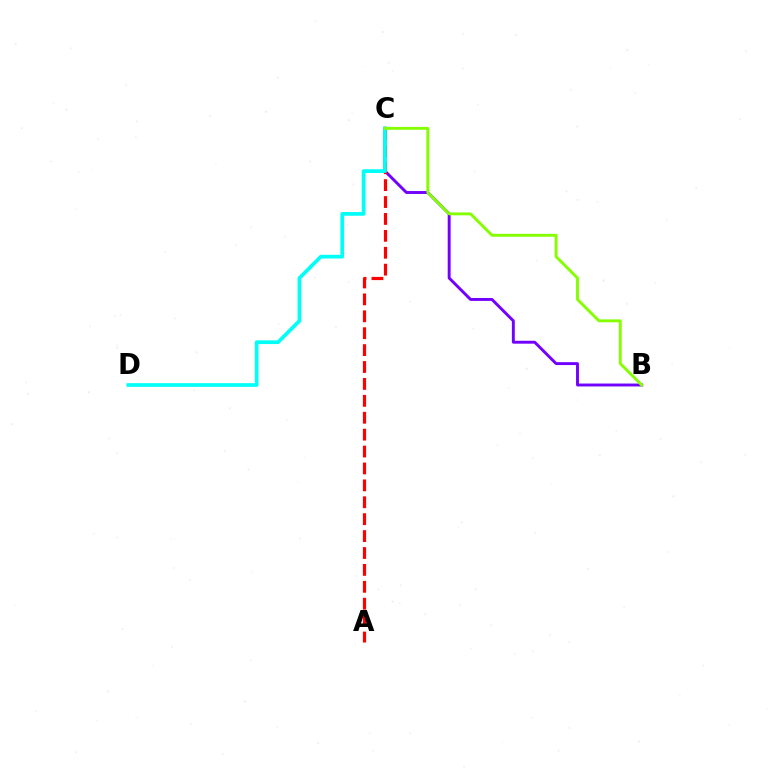{('B', 'C'): [{'color': '#7200ff', 'line_style': 'solid', 'thickness': 2.1}, {'color': '#84ff00', 'line_style': 'solid', 'thickness': 2.08}], ('A', 'C'): [{'color': '#ff0000', 'line_style': 'dashed', 'thickness': 2.3}], ('C', 'D'): [{'color': '#00fff6', 'line_style': 'solid', 'thickness': 2.67}]}